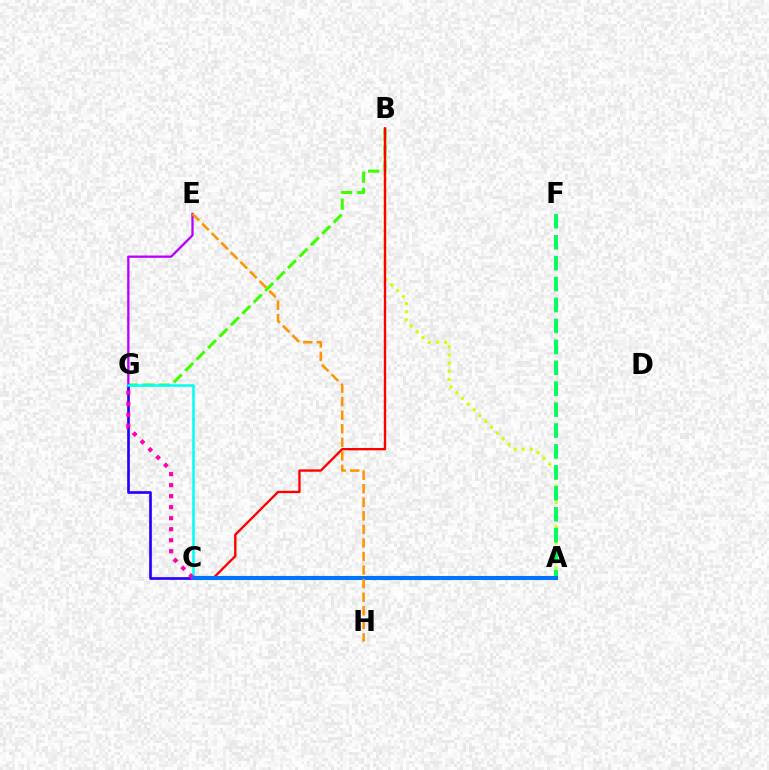{('A', 'B'): [{'color': '#d1ff00', 'line_style': 'dotted', 'thickness': 2.22}], ('B', 'G'): [{'color': '#3dff00', 'line_style': 'dashed', 'thickness': 2.19}], ('E', 'G'): [{'color': '#b900ff', 'line_style': 'solid', 'thickness': 1.67}], ('B', 'C'): [{'color': '#ff0000', 'line_style': 'solid', 'thickness': 1.69}], ('C', 'G'): [{'color': '#2500ff', 'line_style': 'solid', 'thickness': 1.93}, {'color': '#00fff6', 'line_style': 'solid', 'thickness': 1.8}, {'color': '#ff00ac', 'line_style': 'dotted', 'thickness': 2.99}], ('A', 'F'): [{'color': '#00ff5c', 'line_style': 'dashed', 'thickness': 2.84}], ('A', 'C'): [{'color': '#0074ff', 'line_style': 'solid', 'thickness': 2.94}], ('E', 'H'): [{'color': '#ff9400', 'line_style': 'dashed', 'thickness': 1.84}]}